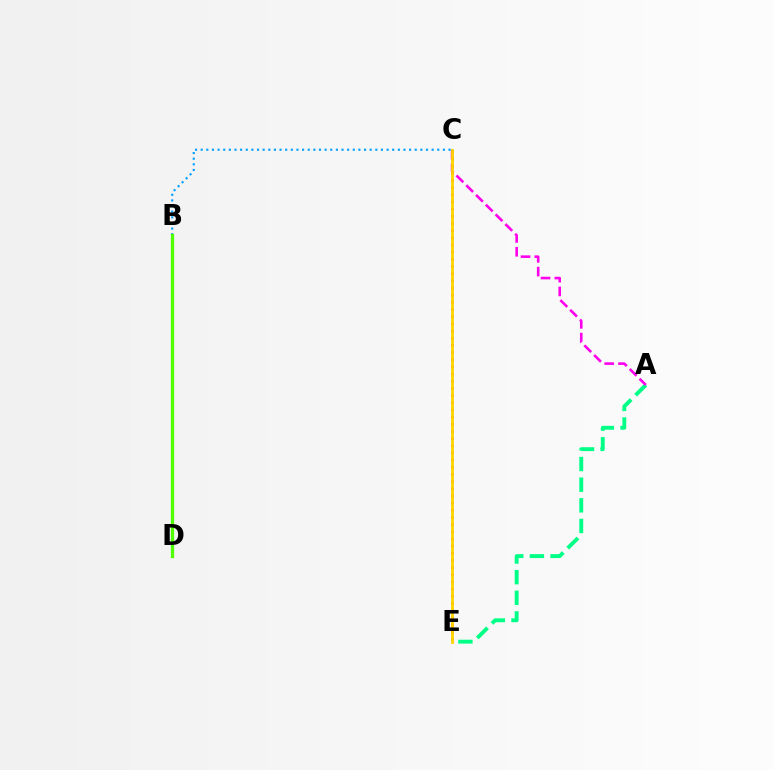{('B', 'D'): [{'color': '#3700ff', 'line_style': 'dashed', 'thickness': 1.97}, {'color': '#4fff00', 'line_style': 'solid', 'thickness': 2.36}], ('A', 'E'): [{'color': '#00ff86', 'line_style': 'dashed', 'thickness': 2.8}], ('A', 'C'): [{'color': '#ff00ed', 'line_style': 'dashed', 'thickness': 1.87}], ('B', 'C'): [{'color': '#009eff', 'line_style': 'dotted', 'thickness': 1.53}], ('C', 'E'): [{'color': '#ff0000', 'line_style': 'dotted', 'thickness': 1.95}, {'color': '#ffd500', 'line_style': 'solid', 'thickness': 1.99}]}